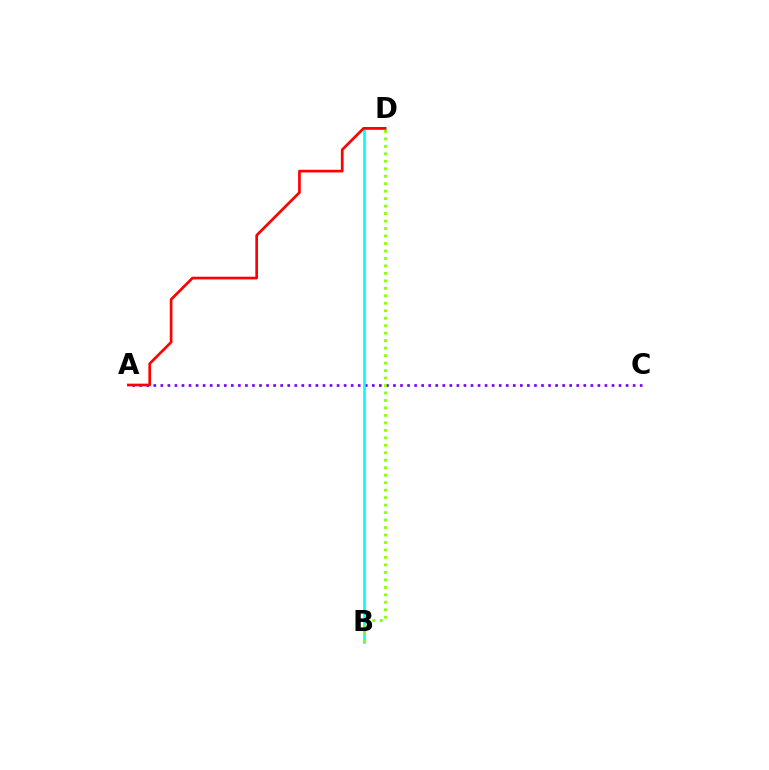{('A', 'C'): [{'color': '#7200ff', 'line_style': 'dotted', 'thickness': 1.92}], ('B', 'D'): [{'color': '#00fff6', 'line_style': 'solid', 'thickness': 1.9}, {'color': '#84ff00', 'line_style': 'dotted', 'thickness': 2.03}], ('A', 'D'): [{'color': '#ff0000', 'line_style': 'solid', 'thickness': 1.94}]}